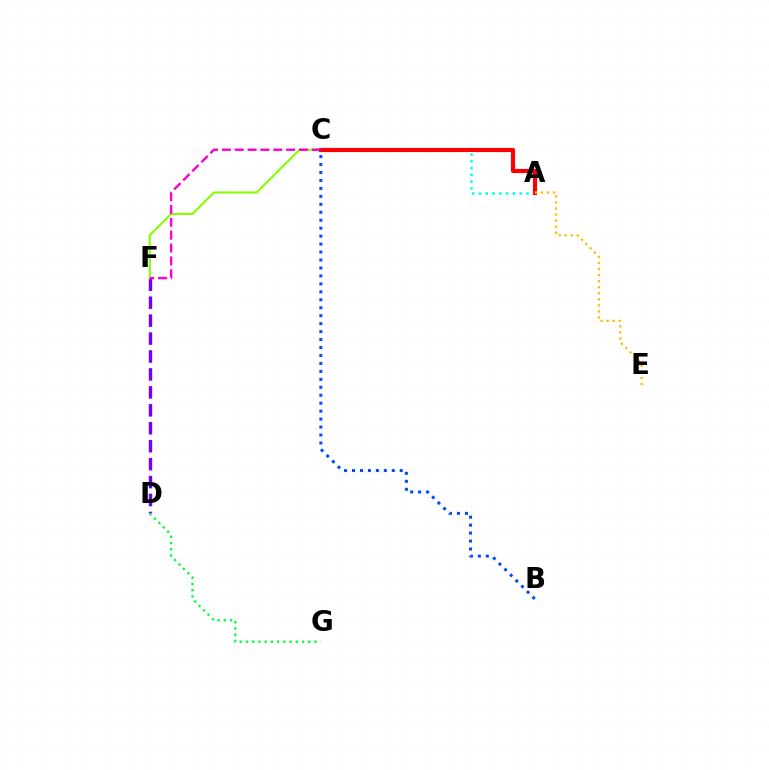{('A', 'C'): [{'color': '#00fff6', 'line_style': 'dotted', 'thickness': 1.84}, {'color': '#ff0000', 'line_style': 'solid', 'thickness': 2.98}], ('D', 'F'): [{'color': '#7200ff', 'line_style': 'dashed', 'thickness': 2.44}], ('C', 'F'): [{'color': '#84ff00', 'line_style': 'solid', 'thickness': 1.51}, {'color': '#ff00cf', 'line_style': 'dashed', 'thickness': 1.75}], ('A', 'E'): [{'color': '#ffbd00', 'line_style': 'dotted', 'thickness': 1.64}], ('D', 'G'): [{'color': '#00ff39', 'line_style': 'dotted', 'thickness': 1.69}], ('B', 'C'): [{'color': '#004bff', 'line_style': 'dotted', 'thickness': 2.16}]}